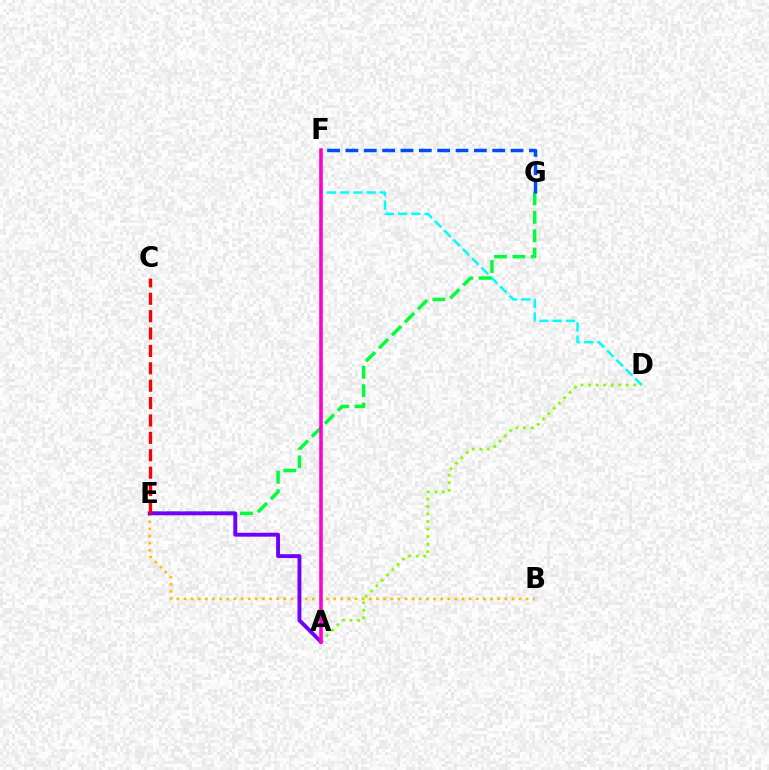{('B', 'E'): [{'color': '#ffbd00', 'line_style': 'dotted', 'thickness': 1.94}], ('D', 'F'): [{'color': '#00fff6', 'line_style': 'dashed', 'thickness': 1.8}], ('A', 'D'): [{'color': '#84ff00', 'line_style': 'dotted', 'thickness': 2.04}], ('E', 'G'): [{'color': '#00ff39', 'line_style': 'dashed', 'thickness': 2.5}], ('A', 'E'): [{'color': '#7200ff', 'line_style': 'solid', 'thickness': 2.81}], ('C', 'E'): [{'color': '#ff0000', 'line_style': 'dashed', 'thickness': 2.36}], ('F', 'G'): [{'color': '#004bff', 'line_style': 'dashed', 'thickness': 2.49}], ('A', 'F'): [{'color': '#ff00cf', 'line_style': 'solid', 'thickness': 2.57}]}